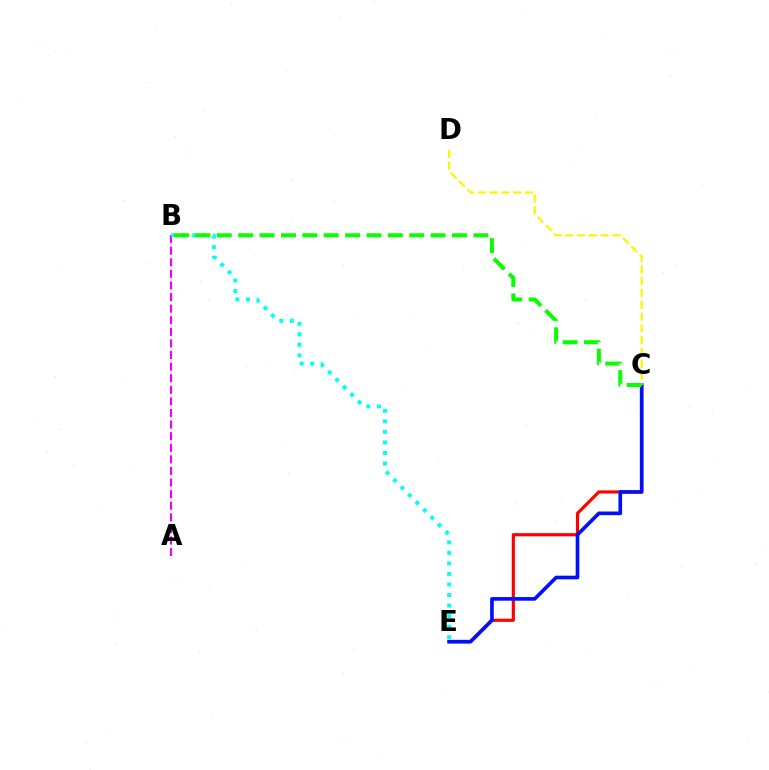{('C', 'E'): [{'color': '#ff0000', 'line_style': 'solid', 'thickness': 2.27}, {'color': '#0010ff', 'line_style': 'solid', 'thickness': 2.63}], ('A', 'B'): [{'color': '#ee00ff', 'line_style': 'dashed', 'thickness': 1.58}], ('C', 'D'): [{'color': '#fcf500', 'line_style': 'dashed', 'thickness': 1.6}], ('B', 'E'): [{'color': '#00fff6', 'line_style': 'dotted', 'thickness': 2.86}], ('B', 'C'): [{'color': '#08ff00', 'line_style': 'dashed', 'thickness': 2.9}]}